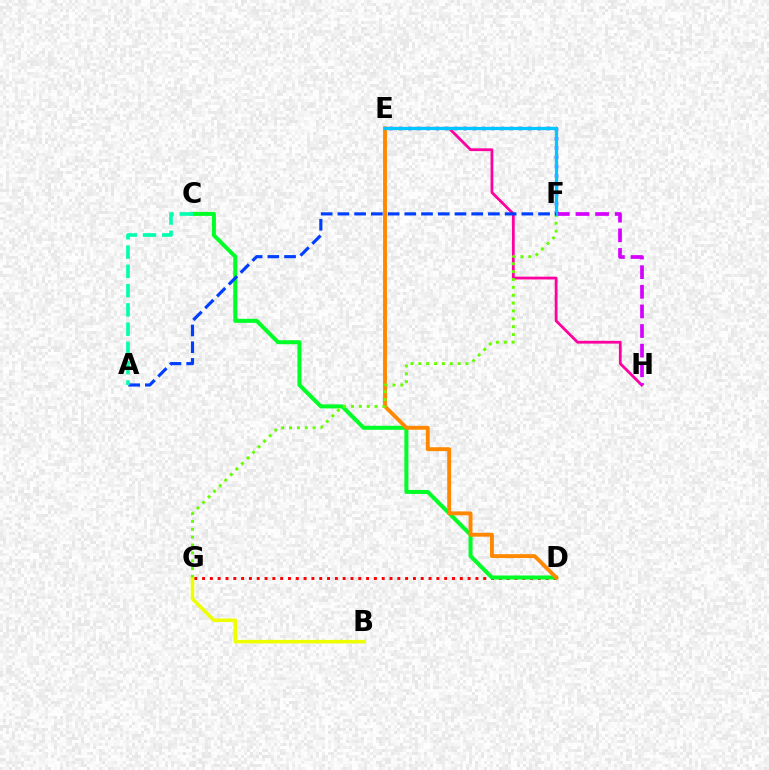{('D', 'G'): [{'color': '#ff0000', 'line_style': 'dotted', 'thickness': 2.12}], ('C', 'D'): [{'color': '#00ff27', 'line_style': 'solid', 'thickness': 2.89}], ('E', 'H'): [{'color': '#ff00a0', 'line_style': 'solid', 'thickness': 2.0}], ('F', 'H'): [{'color': '#d600ff', 'line_style': 'dashed', 'thickness': 2.66}], ('D', 'E'): [{'color': '#ff8800', 'line_style': 'solid', 'thickness': 2.8}], ('B', 'G'): [{'color': '#eeff00', 'line_style': 'solid', 'thickness': 2.55}], ('E', 'F'): [{'color': '#4f00ff', 'line_style': 'dotted', 'thickness': 2.51}, {'color': '#00c7ff', 'line_style': 'solid', 'thickness': 2.33}], ('F', 'G'): [{'color': '#66ff00', 'line_style': 'dotted', 'thickness': 2.14}], ('A', 'F'): [{'color': '#003fff', 'line_style': 'dashed', 'thickness': 2.27}], ('A', 'C'): [{'color': '#00ffaf', 'line_style': 'dashed', 'thickness': 2.62}]}